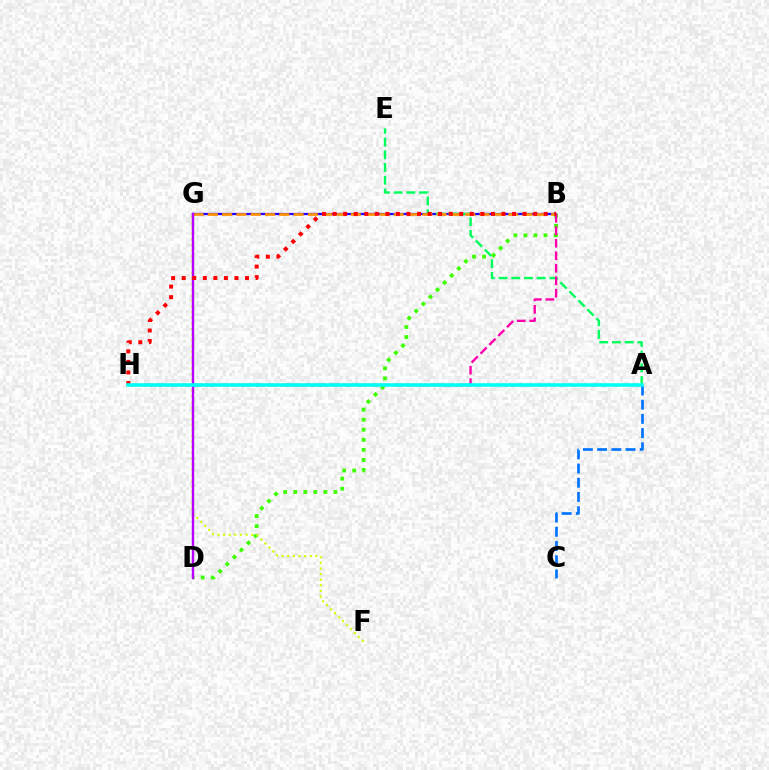{('B', 'G'): [{'color': '#2500ff', 'line_style': 'solid', 'thickness': 1.63}, {'color': '#ff9400', 'line_style': 'dashed', 'thickness': 1.94}], ('A', 'E'): [{'color': '#00ff5c', 'line_style': 'dashed', 'thickness': 1.73}], ('B', 'D'): [{'color': '#3dff00', 'line_style': 'dotted', 'thickness': 2.73}], ('F', 'G'): [{'color': '#d1ff00', 'line_style': 'dotted', 'thickness': 1.53}], ('B', 'H'): [{'color': '#ff00ac', 'line_style': 'dashed', 'thickness': 1.7}, {'color': '#ff0000', 'line_style': 'dotted', 'thickness': 2.87}], ('D', 'G'): [{'color': '#b900ff', 'line_style': 'solid', 'thickness': 1.73}], ('A', 'C'): [{'color': '#0074ff', 'line_style': 'dashed', 'thickness': 1.93}], ('A', 'H'): [{'color': '#00fff6', 'line_style': 'solid', 'thickness': 2.58}]}